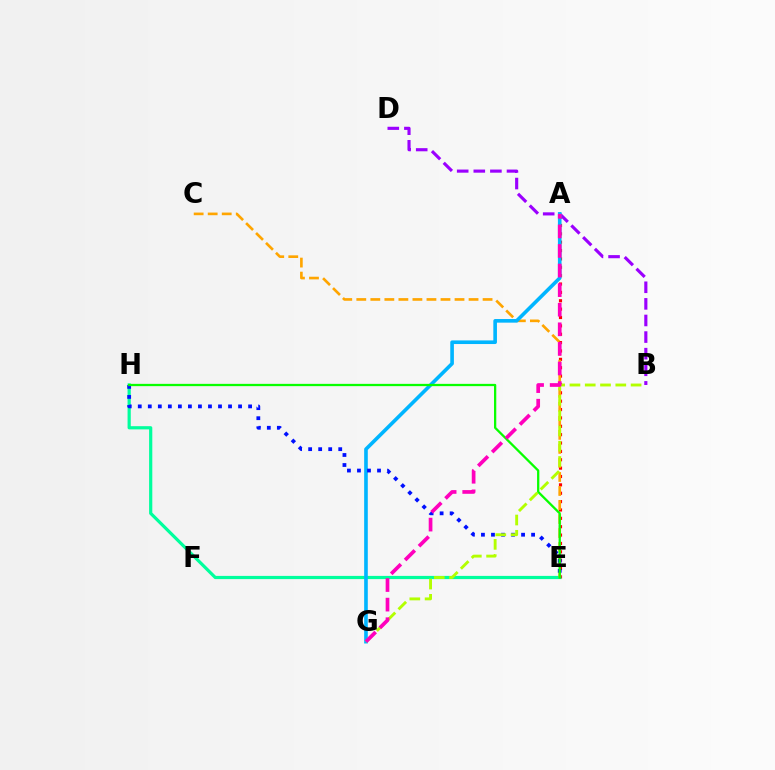{('A', 'E'): [{'color': '#ff0000', 'line_style': 'dotted', 'thickness': 2.27}], ('E', 'H'): [{'color': '#00ff9d', 'line_style': 'solid', 'thickness': 2.31}, {'color': '#0010ff', 'line_style': 'dotted', 'thickness': 2.73}, {'color': '#08ff00', 'line_style': 'solid', 'thickness': 1.64}], ('C', 'E'): [{'color': '#ffa500', 'line_style': 'dashed', 'thickness': 1.91}], ('B', 'D'): [{'color': '#9b00ff', 'line_style': 'dashed', 'thickness': 2.26}], ('A', 'G'): [{'color': '#00b5ff', 'line_style': 'solid', 'thickness': 2.61}, {'color': '#ff00bd', 'line_style': 'dashed', 'thickness': 2.66}], ('B', 'G'): [{'color': '#b3ff00', 'line_style': 'dashed', 'thickness': 2.08}]}